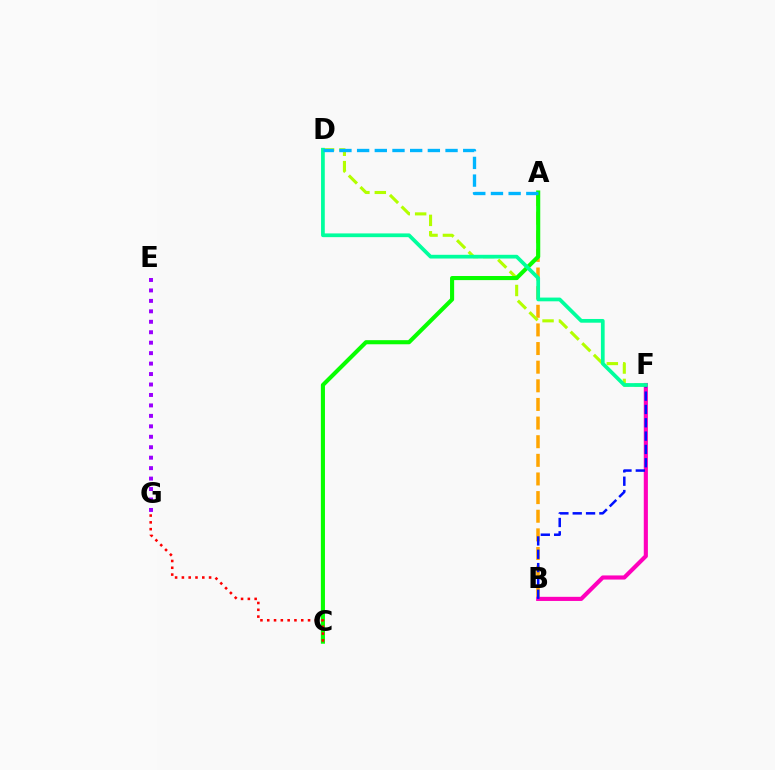{('A', 'B'): [{'color': '#ffa500', 'line_style': 'dashed', 'thickness': 2.53}], ('D', 'F'): [{'color': '#b3ff00', 'line_style': 'dashed', 'thickness': 2.23}, {'color': '#00ff9d', 'line_style': 'solid', 'thickness': 2.69}], ('A', 'C'): [{'color': '#08ff00', 'line_style': 'solid', 'thickness': 2.95}], ('B', 'F'): [{'color': '#ff00bd', 'line_style': 'solid', 'thickness': 2.97}, {'color': '#0010ff', 'line_style': 'dashed', 'thickness': 1.81}], ('C', 'G'): [{'color': '#ff0000', 'line_style': 'dotted', 'thickness': 1.85}], ('A', 'D'): [{'color': '#00b5ff', 'line_style': 'dashed', 'thickness': 2.4}], ('E', 'G'): [{'color': '#9b00ff', 'line_style': 'dotted', 'thickness': 2.84}]}